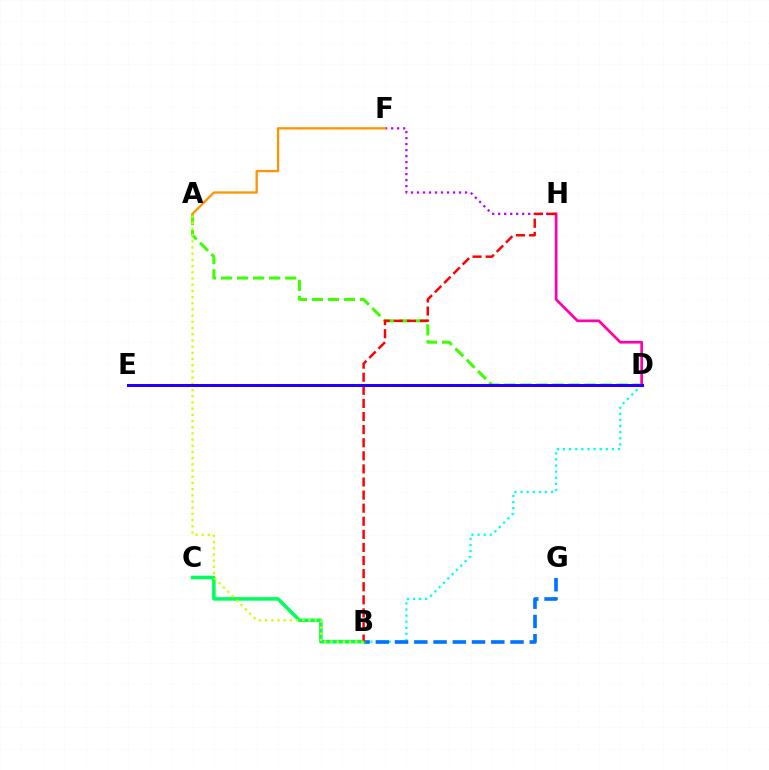{('B', 'D'): [{'color': '#00fff6', 'line_style': 'dotted', 'thickness': 1.66}], ('B', 'G'): [{'color': '#0074ff', 'line_style': 'dashed', 'thickness': 2.61}], ('B', 'C'): [{'color': '#00ff5c', 'line_style': 'solid', 'thickness': 2.55}], ('A', 'D'): [{'color': '#3dff00', 'line_style': 'dashed', 'thickness': 2.18}], ('F', 'H'): [{'color': '#b900ff', 'line_style': 'dotted', 'thickness': 1.63}], ('D', 'H'): [{'color': '#ff00ac', 'line_style': 'solid', 'thickness': 1.95}], ('B', 'H'): [{'color': '#ff0000', 'line_style': 'dashed', 'thickness': 1.78}], ('A', 'B'): [{'color': '#d1ff00', 'line_style': 'dotted', 'thickness': 1.68}], ('D', 'E'): [{'color': '#2500ff', 'line_style': 'solid', 'thickness': 2.17}], ('A', 'F'): [{'color': '#ff9400', 'line_style': 'solid', 'thickness': 1.66}]}